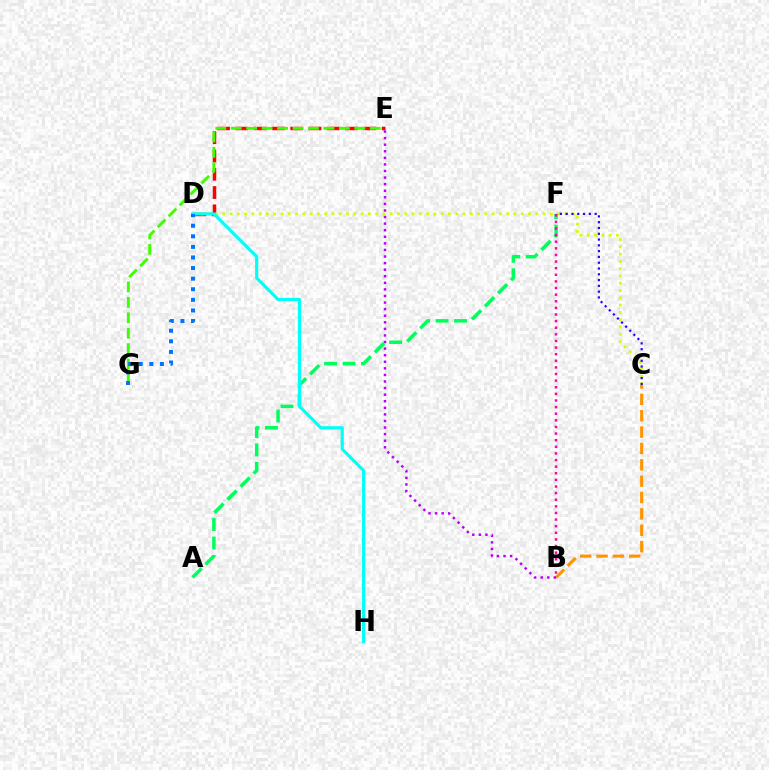{('D', 'E'): [{'color': '#ff0000', 'line_style': 'dashed', 'thickness': 2.48}], ('C', 'D'): [{'color': '#d1ff00', 'line_style': 'dotted', 'thickness': 1.98}], ('A', 'F'): [{'color': '#00ff5c', 'line_style': 'dashed', 'thickness': 2.51}], ('B', 'C'): [{'color': '#ff9400', 'line_style': 'dashed', 'thickness': 2.22}], ('B', 'F'): [{'color': '#ff00ac', 'line_style': 'dotted', 'thickness': 1.8}], ('D', 'H'): [{'color': '#00fff6', 'line_style': 'solid', 'thickness': 2.27}], ('E', 'G'): [{'color': '#3dff00', 'line_style': 'dashed', 'thickness': 2.1}], ('D', 'G'): [{'color': '#0074ff', 'line_style': 'dotted', 'thickness': 2.88}], ('B', 'E'): [{'color': '#b900ff', 'line_style': 'dotted', 'thickness': 1.79}], ('C', 'F'): [{'color': '#2500ff', 'line_style': 'dotted', 'thickness': 1.57}]}